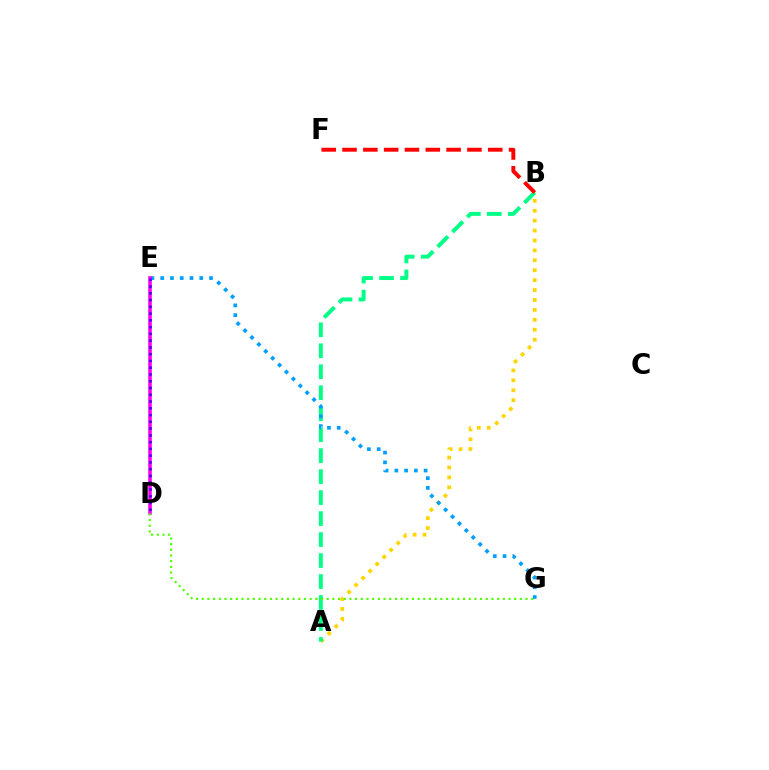{('A', 'B'): [{'color': '#ffd500', 'line_style': 'dotted', 'thickness': 2.69}, {'color': '#00ff86', 'line_style': 'dashed', 'thickness': 2.85}], ('E', 'G'): [{'color': '#009eff', 'line_style': 'dotted', 'thickness': 2.65}], ('D', 'E'): [{'color': '#ff00ed', 'line_style': 'solid', 'thickness': 2.57}, {'color': '#3700ff', 'line_style': 'dotted', 'thickness': 1.84}], ('B', 'F'): [{'color': '#ff0000', 'line_style': 'dashed', 'thickness': 2.83}], ('D', 'G'): [{'color': '#4fff00', 'line_style': 'dotted', 'thickness': 1.54}]}